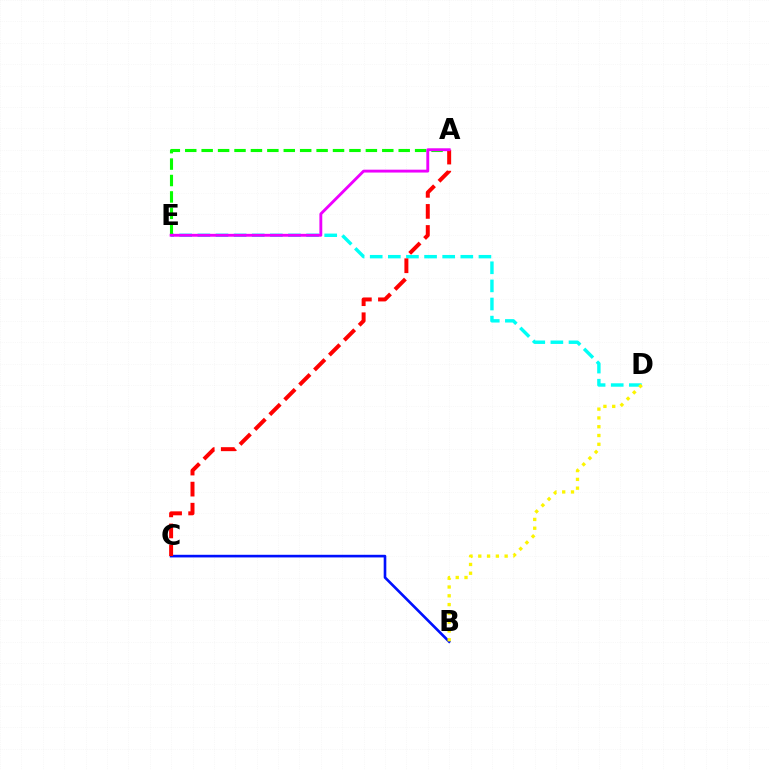{('B', 'C'): [{'color': '#0010ff', 'line_style': 'solid', 'thickness': 1.9}], ('D', 'E'): [{'color': '#00fff6', 'line_style': 'dashed', 'thickness': 2.46}], ('B', 'D'): [{'color': '#fcf500', 'line_style': 'dotted', 'thickness': 2.39}], ('A', 'E'): [{'color': '#08ff00', 'line_style': 'dashed', 'thickness': 2.23}, {'color': '#ee00ff', 'line_style': 'solid', 'thickness': 2.07}], ('A', 'C'): [{'color': '#ff0000', 'line_style': 'dashed', 'thickness': 2.86}]}